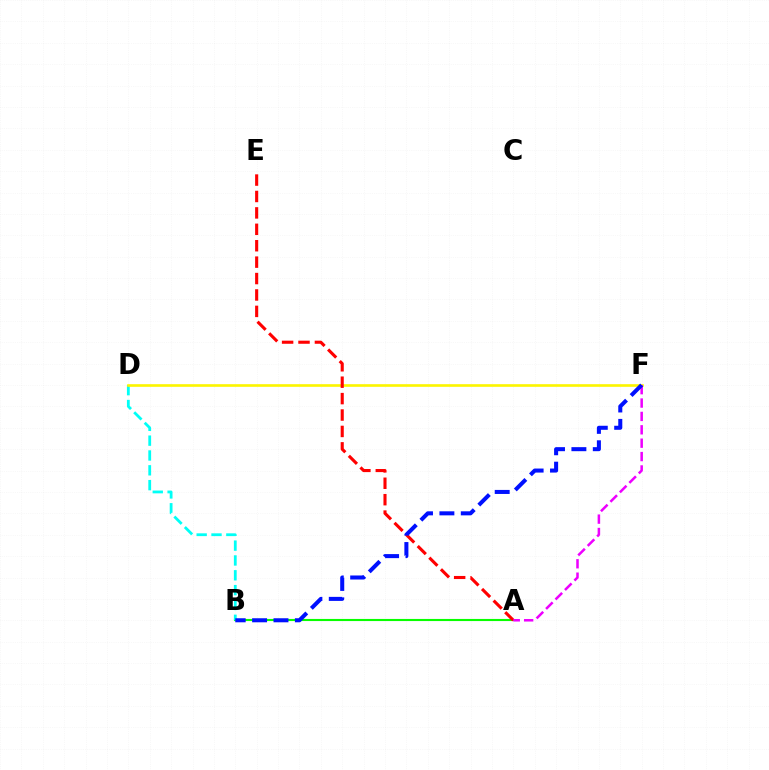{('A', 'B'): [{'color': '#08ff00', 'line_style': 'solid', 'thickness': 1.52}], ('B', 'D'): [{'color': '#00fff6', 'line_style': 'dashed', 'thickness': 2.02}], ('D', 'F'): [{'color': '#fcf500', 'line_style': 'solid', 'thickness': 1.9}], ('A', 'E'): [{'color': '#ff0000', 'line_style': 'dashed', 'thickness': 2.23}], ('A', 'F'): [{'color': '#ee00ff', 'line_style': 'dashed', 'thickness': 1.82}], ('B', 'F'): [{'color': '#0010ff', 'line_style': 'dashed', 'thickness': 2.91}]}